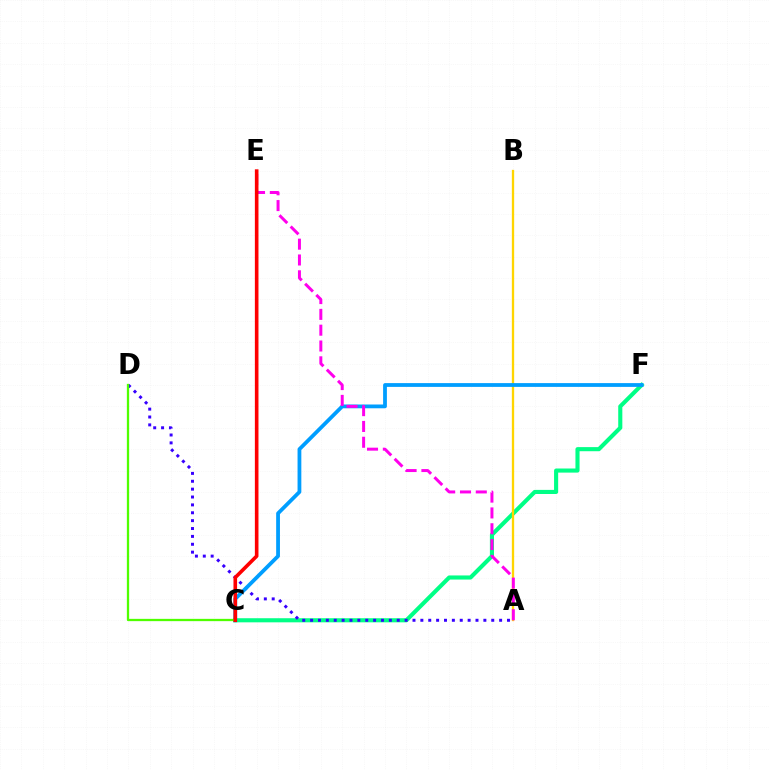{('C', 'F'): [{'color': '#00ff86', 'line_style': 'solid', 'thickness': 2.96}, {'color': '#009eff', 'line_style': 'solid', 'thickness': 2.72}], ('A', 'D'): [{'color': '#3700ff', 'line_style': 'dotted', 'thickness': 2.14}], ('A', 'B'): [{'color': '#ffd500', 'line_style': 'solid', 'thickness': 1.66}], ('A', 'E'): [{'color': '#ff00ed', 'line_style': 'dashed', 'thickness': 2.15}], ('C', 'D'): [{'color': '#4fff00', 'line_style': 'solid', 'thickness': 1.65}], ('C', 'E'): [{'color': '#ff0000', 'line_style': 'solid', 'thickness': 2.6}]}